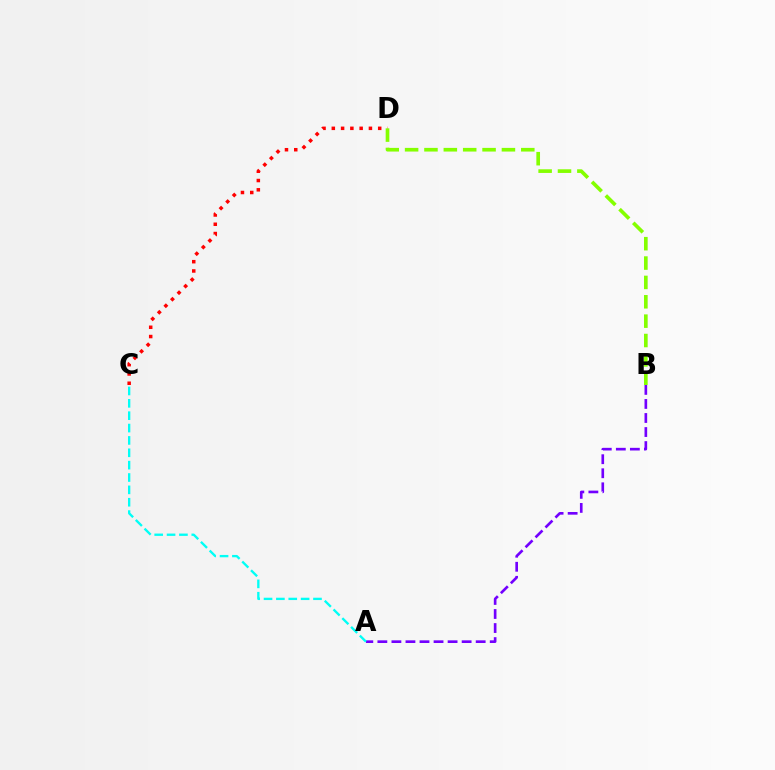{('C', 'D'): [{'color': '#ff0000', 'line_style': 'dotted', 'thickness': 2.52}], ('A', 'B'): [{'color': '#7200ff', 'line_style': 'dashed', 'thickness': 1.91}], ('B', 'D'): [{'color': '#84ff00', 'line_style': 'dashed', 'thickness': 2.63}], ('A', 'C'): [{'color': '#00fff6', 'line_style': 'dashed', 'thickness': 1.68}]}